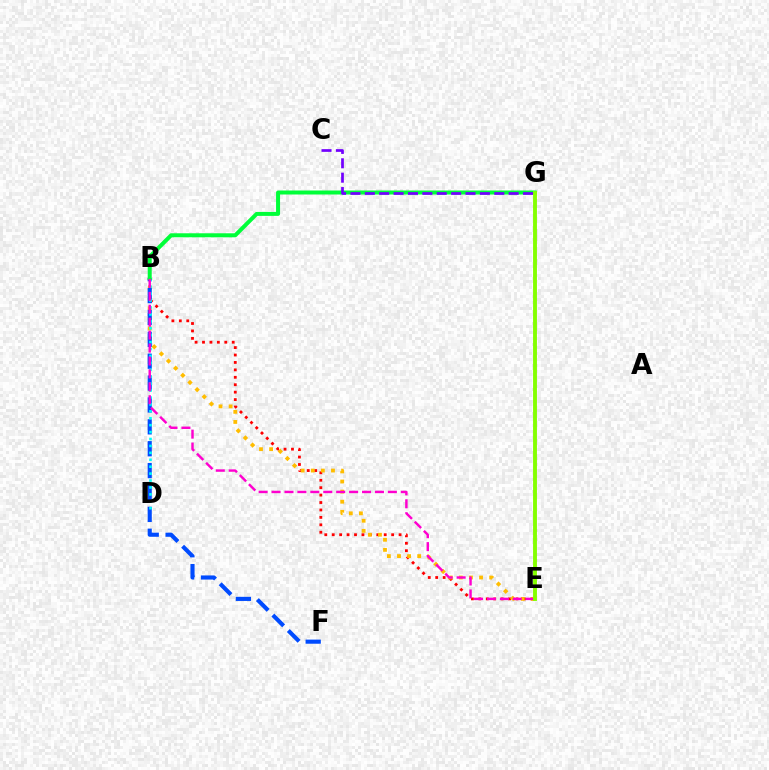{('B', 'E'): [{'color': '#ff0000', 'line_style': 'dotted', 'thickness': 2.02}, {'color': '#ffbd00', 'line_style': 'dotted', 'thickness': 2.75}, {'color': '#ff00cf', 'line_style': 'dashed', 'thickness': 1.76}], ('B', 'F'): [{'color': '#004bff', 'line_style': 'dashed', 'thickness': 2.97}], ('B', 'D'): [{'color': '#00fff6', 'line_style': 'dotted', 'thickness': 1.88}], ('B', 'G'): [{'color': '#00ff39', 'line_style': 'solid', 'thickness': 2.88}], ('C', 'G'): [{'color': '#7200ff', 'line_style': 'dashed', 'thickness': 1.95}], ('E', 'G'): [{'color': '#84ff00', 'line_style': 'solid', 'thickness': 2.79}]}